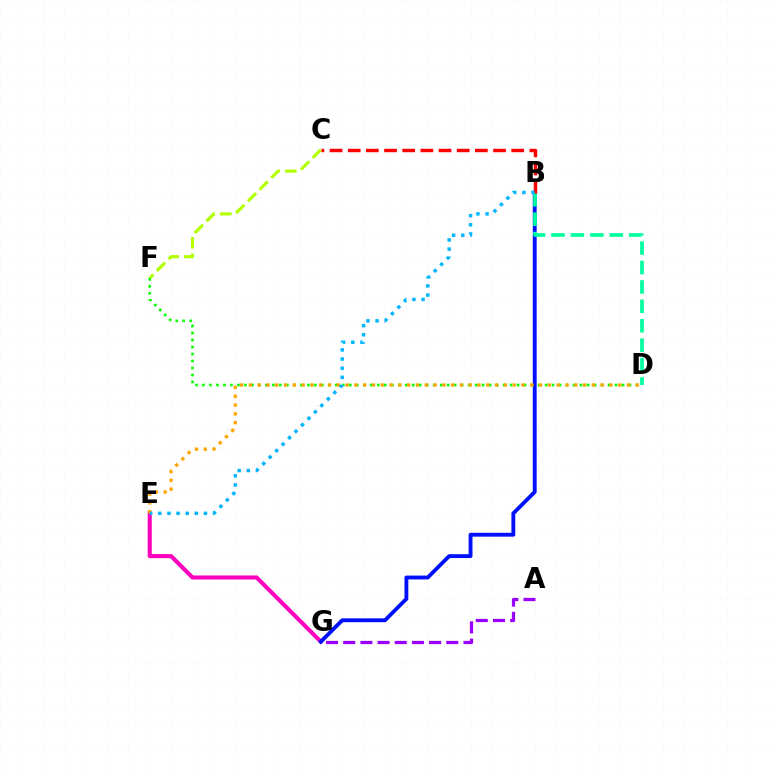{('A', 'G'): [{'color': '#9b00ff', 'line_style': 'dashed', 'thickness': 2.33}], ('E', 'G'): [{'color': '#ff00bd', 'line_style': 'solid', 'thickness': 2.94}], ('C', 'F'): [{'color': '#b3ff00', 'line_style': 'dashed', 'thickness': 2.25}], ('B', 'G'): [{'color': '#0010ff', 'line_style': 'solid', 'thickness': 2.78}], ('D', 'F'): [{'color': '#08ff00', 'line_style': 'dotted', 'thickness': 1.9}], ('B', 'D'): [{'color': '#00ff9d', 'line_style': 'dashed', 'thickness': 2.64}], ('D', 'E'): [{'color': '#ffa500', 'line_style': 'dotted', 'thickness': 2.39}], ('B', 'C'): [{'color': '#ff0000', 'line_style': 'dashed', 'thickness': 2.47}], ('B', 'E'): [{'color': '#00b5ff', 'line_style': 'dotted', 'thickness': 2.48}]}